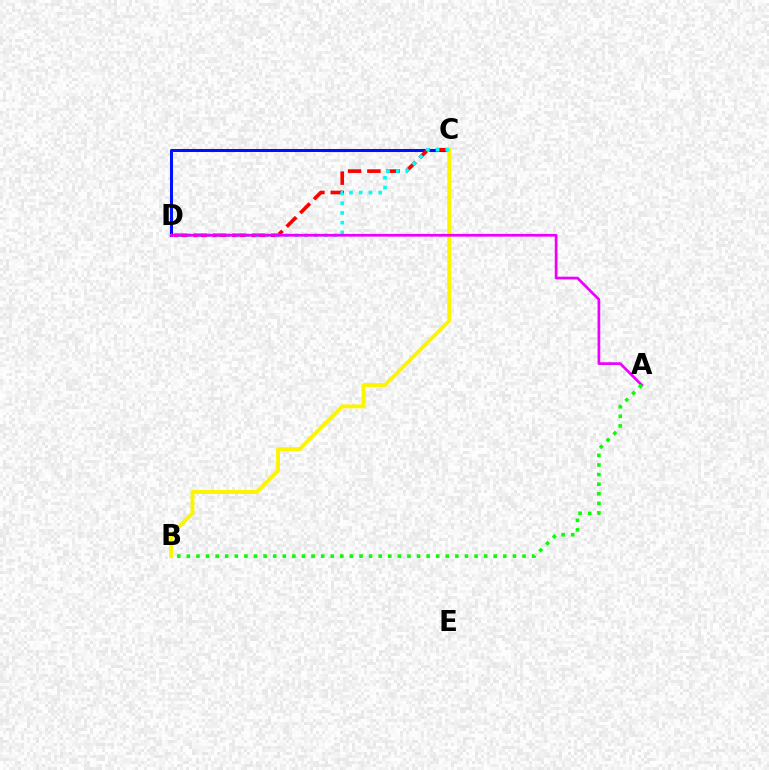{('C', 'D'): [{'color': '#0010ff', 'line_style': 'solid', 'thickness': 2.19}, {'color': '#ff0000', 'line_style': 'dashed', 'thickness': 2.63}, {'color': '#00fff6', 'line_style': 'dotted', 'thickness': 2.65}], ('B', 'C'): [{'color': '#fcf500', 'line_style': 'solid', 'thickness': 2.79}], ('A', 'D'): [{'color': '#ee00ff', 'line_style': 'solid', 'thickness': 1.96}], ('A', 'B'): [{'color': '#08ff00', 'line_style': 'dotted', 'thickness': 2.61}]}